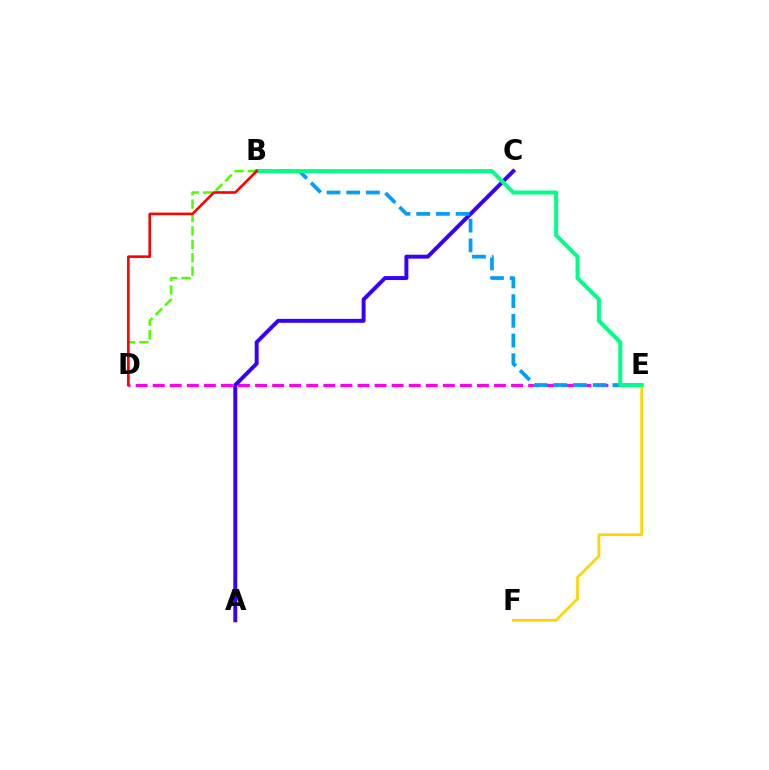{('D', 'E'): [{'color': '#ff00ed', 'line_style': 'dashed', 'thickness': 2.32}], ('E', 'F'): [{'color': '#ffd500', 'line_style': 'solid', 'thickness': 1.97}], ('B', 'D'): [{'color': '#4fff00', 'line_style': 'dashed', 'thickness': 1.82}, {'color': '#ff0000', 'line_style': 'solid', 'thickness': 1.87}], ('A', 'C'): [{'color': '#3700ff', 'line_style': 'solid', 'thickness': 2.84}], ('B', 'E'): [{'color': '#009eff', 'line_style': 'dashed', 'thickness': 2.68}, {'color': '#00ff86', 'line_style': 'solid', 'thickness': 2.88}]}